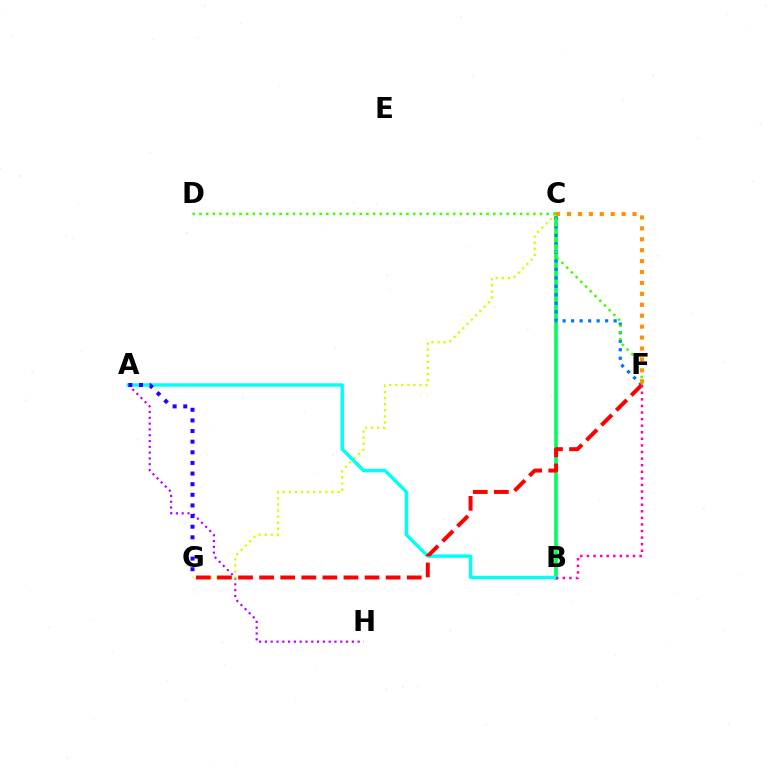{('A', 'H'): [{'color': '#b900ff', 'line_style': 'dotted', 'thickness': 1.58}], ('B', 'C'): [{'color': '#00ff5c', 'line_style': 'solid', 'thickness': 2.65}], ('C', 'G'): [{'color': '#d1ff00', 'line_style': 'dotted', 'thickness': 1.65}], ('C', 'F'): [{'color': '#0074ff', 'line_style': 'dotted', 'thickness': 2.31}, {'color': '#ff9400', 'line_style': 'dotted', 'thickness': 2.97}], ('D', 'F'): [{'color': '#3dff00', 'line_style': 'dotted', 'thickness': 1.81}], ('A', 'B'): [{'color': '#00fff6', 'line_style': 'solid', 'thickness': 2.45}], ('A', 'G'): [{'color': '#2500ff', 'line_style': 'dotted', 'thickness': 2.89}], ('F', 'G'): [{'color': '#ff0000', 'line_style': 'dashed', 'thickness': 2.86}], ('B', 'F'): [{'color': '#ff00ac', 'line_style': 'dotted', 'thickness': 1.79}]}